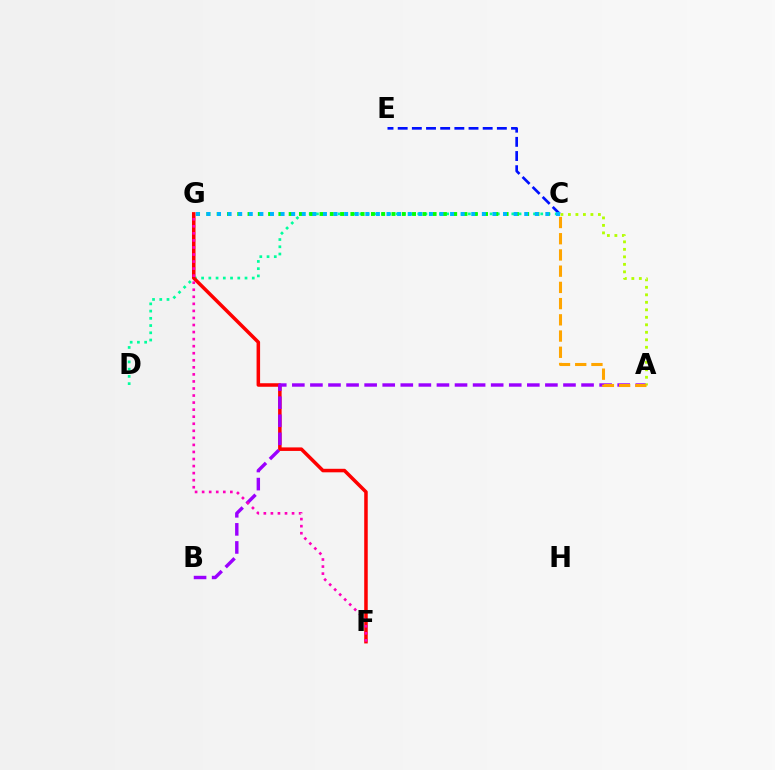{('C', 'D'): [{'color': '#00ff9d', 'line_style': 'dotted', 'thickness': 1.97}], ('F', 'G'): [{'color': '#ff0000', 'line_style': 'solid', 'thickness': 2.54}, {'color': '#ff00bd', 'line_style': 'dotted', 'thickness': 1.92}], ('A', 'B'): [{'color': '#9b00ff', 'line_style': 'dashed', 'thickness': 2.46}], ('C', 'G'): [{'color': '#08ff00', 'line_style': 'dotted', 'thickness': 2.79}, {'color': '#00b5ff', 'line_style': 'dotted', 'thickness': 2.88}], ('A', 'C'): [{'color': '#b3ff00', 'line_style': 'dotted', 'thickness': 2.04}, {'color': '#ffa500', 'line_style': 'dashed', 'thickness': 2.2}], ('C', 'E'): [{'color': '#0010ff', 'line_style': 'dashed', 'thickness': 1.92}]}